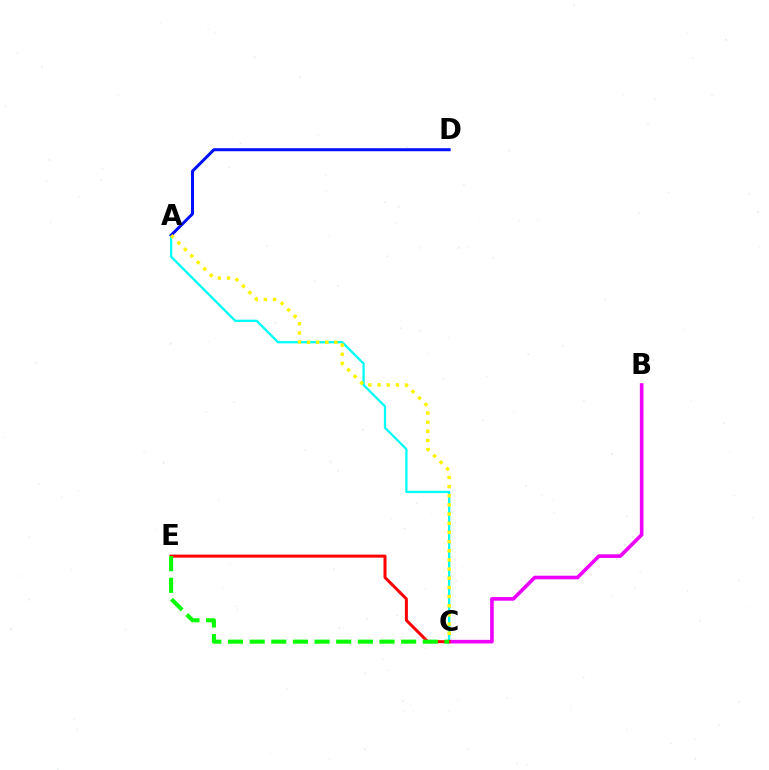{('A', 'C'): [{'color': '#00fff6', 'line_style': 'solid', 'thickness': 1.65}, {'color': '#fcf500', 'line_style': 'dotted', 'thickness': 2.49}], ('A', 'D'): [{'color': '#0010ff', 'line_style': 'solid', 'thickness': 2.16}], ('B', 'C'): [{'color': '#ee00ff', 'line_style': 'solid', 'thickness': 2.61}], ('C', 'E'): [{'color': '#ff0000', 'line_style': 'solid', 'thickness': 2.17}, {'color': '#08ff00', 'line_style': 'dashed', 'thickness': 2.94}]}